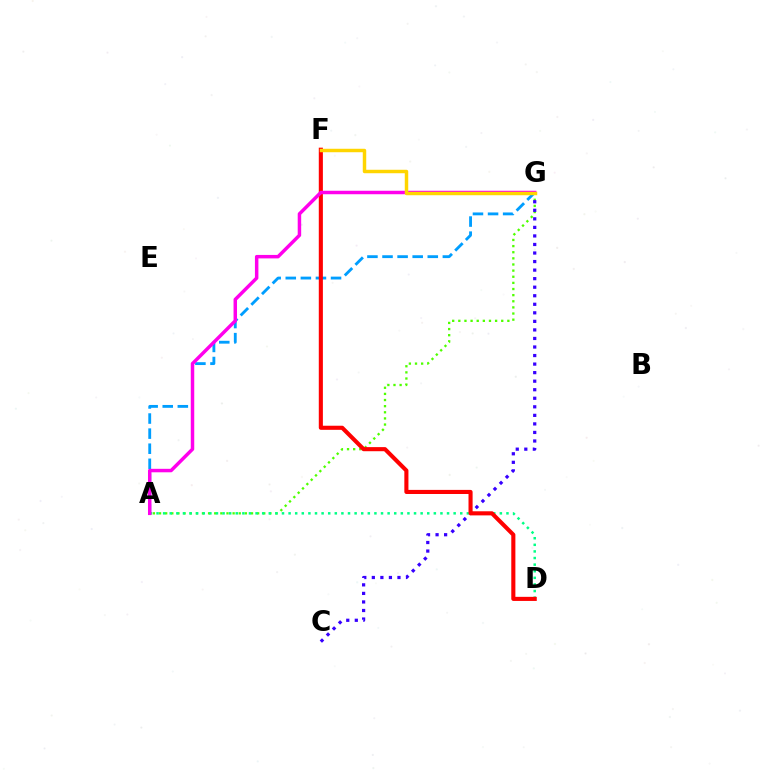{('A', 'G'): [{'color': '#009eff', 'line_style': 'dashed', 'thickness': 2.05}, {'color': '#4fff00', 'line_style': 'dotted', 'thickness': 1.67}, {'color': '#ff00ed', 'line_style': 'solid', 'thickness': 2.5}], ('C', 'G'): [{'color': '#3700ff', 'line_style': 'dotted', 'thickness': 2.32}], ('A', 'D'): [{'color': '#00ff86', 'line_style': 'dotted', 'thickness': 1.79}], ('D', 'F'): [{'color': '#ff0000', 'line_style': 'solid', 'thickness': 2.95}], ('F', 'G'): [{'color': '#ffd500', 'line_style': 'solid', 'thickness': 2.49}]}